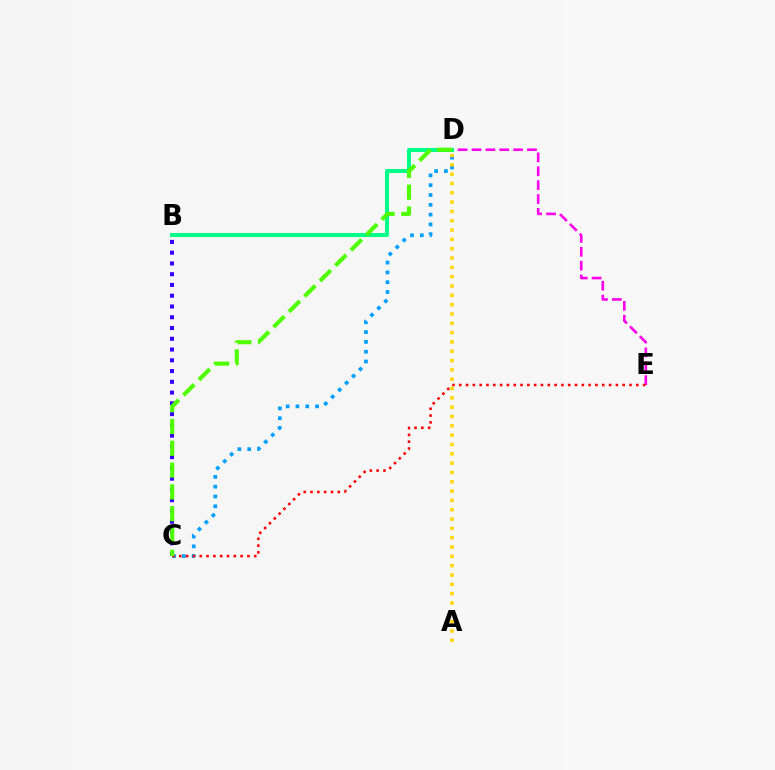{('D', 'E'): [{'color': '#ff00ed', 'line_style': 'dashed', 'thickness': 1.89}], ('C', 'D'): [{'color': '#009eff', 'line_style': 'dotted', 'thickness': 2.66}, {'color': '#4fff00', 'line_style': 'dashed', 'thickness': 2.96}], ('B', 'D'): [{'color': '#00ff86', 'line_style': 'solid', 'thickness': 2.92}], ('C', 'E'): [{'color': '#ff0000', 'line_style': 'dotted', 'thickness': 1.85}], ('B', 'C'): [{'color': '#3700ff', 'line_style': 'dotted', 'thickness': 2.92}], ('A', 'D'): [{'color': '#ffd500', 'line_style': 'dotted', 'thickness': 2.53}]}